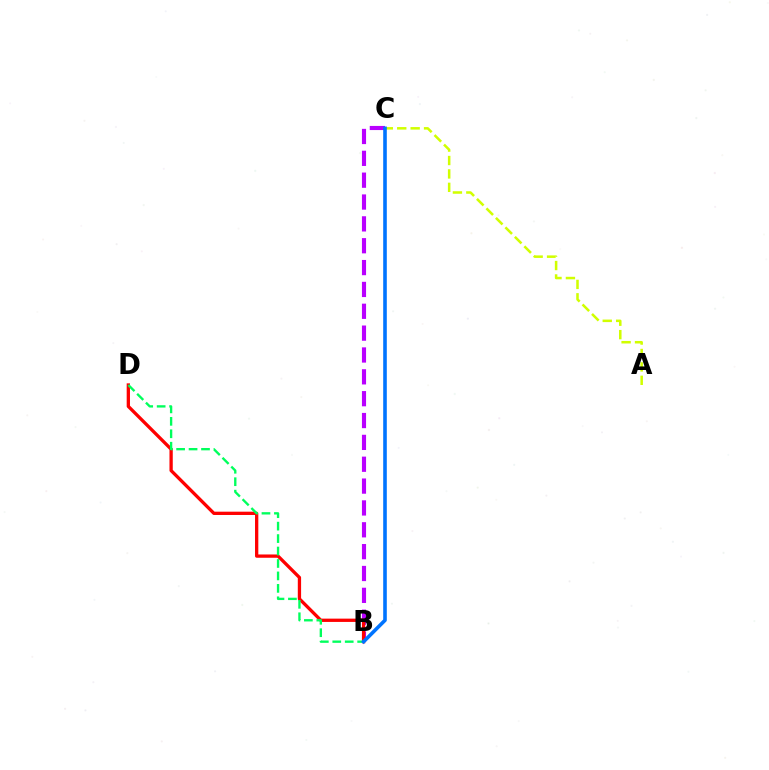{('B', 'C'): [{'color': '#b900ff', 'line_style': 'dashed', 'thickness': 2.97}, {'color': '#0074ff', 'line_style': 'solid', 'thickness': 2.59}], ('A', 'C'): [{'color': '#d1ff00', 'line_style': 'dashed', 'thickness': 1.82}], ('B', 'D'): [{'color': '#ff0000', 'line_style': 'solid', 'thickness': 2.37}, {'color': '#00ff5c', 'line_style': 'dashed', 'thickness': 1.69}]}